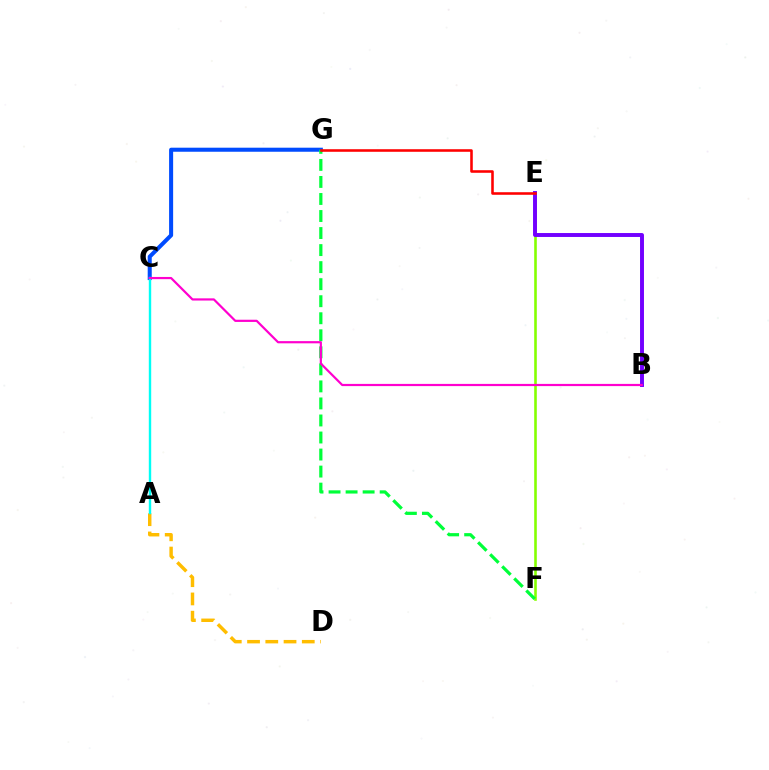{('C', 'G'): [{'color': '#004bff', 'line_style': 'solid', 'thickness': 2.91}], ('E', 'F'): [{'color': '#84ff00', 'line_style': 'solid', 'thickness': 1.87}], ('A', 'D'): [{'color': '#ffbd00', 'line_style': 'dashed', 'thickness': 2.48}], ('F', 'G'): [{'color': '#00ff39', 'line_style': 'dashed', 'thickness': 2.31}], ('B', 'E'): [{'color': '#7200ff', 'line_style': 'solid', 'thickness': 2.83}], ('A', 'C'): [{'color': '#00fff6', 'line_style': 'solid', 'thickness': 1.73}], ('E', 'G'): [{'color': '#ff0000', 'line_style': 'solid', 'thickness': 1.85}], ('B', 'C'): [{'color': '#ff00cf', 'line_style': 'solid', 'thickness': 1.58}]}